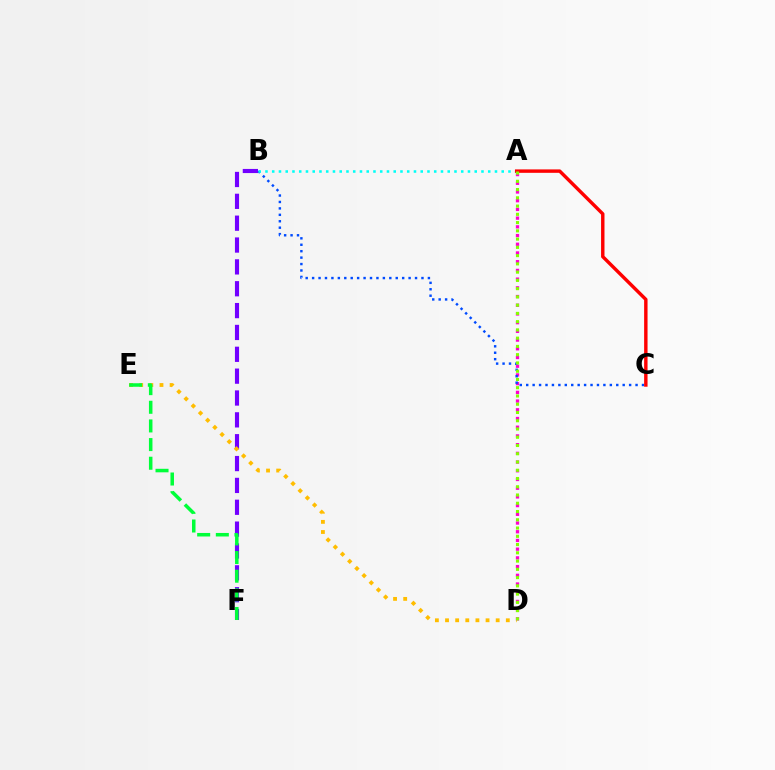{('B', 'F'): [{'color': '#7200ff', 'line_style': 'dashed', 'thickness': 2.97}], ('A', 'D'): [{'color': '#ff00cf', 'line_style': 'dotted', 'thickness': 2.37}, {'color': '#84ff00', 'line_style': 'dotted', 'thickness': 2.24}], ('B', 'C'): [{'color': '#004bff', 'line_style': 'dotted', 'thickness': 1.75}], ('A', 'B'): [{'color': '#00fff6', 'line_style': 'dotted', 'thickness': 1.83}], ('D', 'E'): [{'color': '#ffbd00', 'line_style': 'dotted', 'thickness': 2.75}], ('A', 'C'): [{'color': '#ff0000', 'line_style': 'solid', 'thickness': 2.46}], ('E', 'F'): [{'color': '#00ff39', 'line_style': 'dashed', 'thickness': 2.53}]}